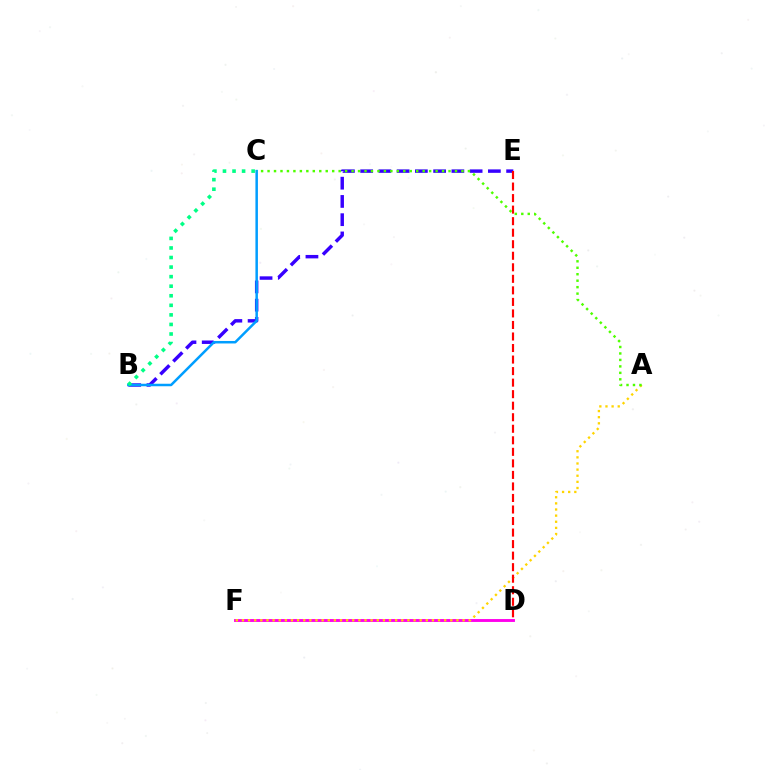{('B', 'E'): [{'color': '#3700ff', 'line_style': 'dashed', 'thickness': 2.48}], ('D', 'F'): [{'color': '#ff00ed', 'line_style': 'solid', 'thickness': 2.08}], ('A', 'F'): [{'color': '#ffd500', 'line_style': 'dotted', 'thickness': 1.67}], ('D', 'E'): [{'color': '#ff0000', 'line_style': 'dashed', 'thickness': 1.57}], ('B', 'C'): [{'color': '#009eff', 'line_style': 'solid', 'thickness': 1.8}, {'color': '#00ff86', 'line_style': 'dotted', 'thickness': 2.6}], ('A', 'C'): [{'color': '#4fff00', 'line_style': 'dotted', 'thickness': 1.76}]}